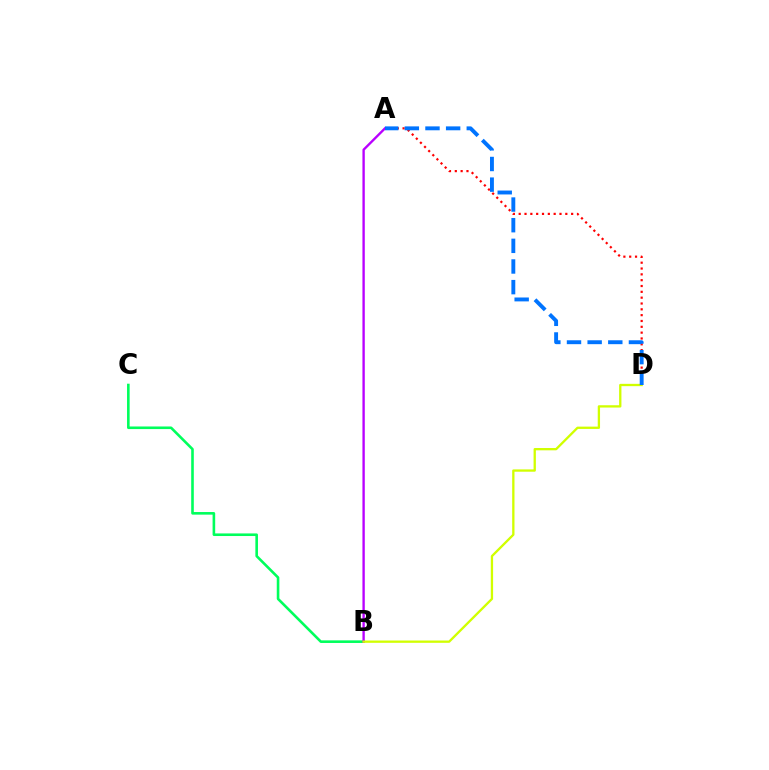{('A', 'D'): [{'color': '#ff0000', 'line_style': 'dotted', 'thickness': 1.58}, {'color': '#0074ff', 'line_style': 'dashed', 'thickness': 2.8}], ('B', 'C'): [{'color': '#00ff5c', 'line_style': 'solid', 'thickness': 1.87}], ('A', 'B'): [{'color': '#b900ff', 'line_style': 'solid', 'thickness': 1.7}], ('B', 'D'): [{'color': '#d1ff00', 'line_style': 'solid', 'thickness': 1.66}]}